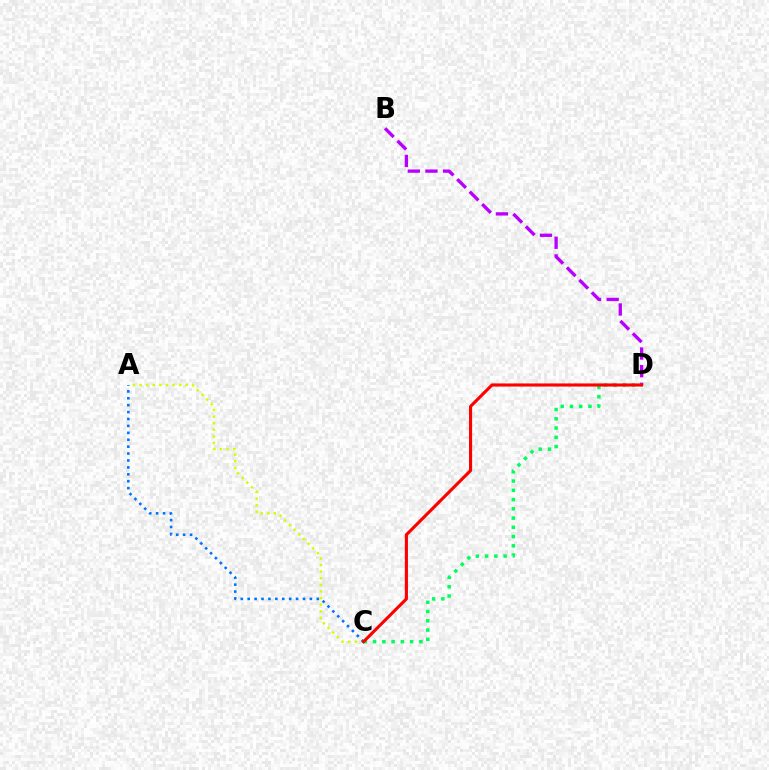{('A', 'C'): [{'color': '#d1ff00', 'line_style': 'dotted', 'thickness': 1.79}, {'color': '#0074ff', 'line_style': 'dotted', 'thickness': 1.88}], ('B', 'D'): [{'color': '#b900ff', 'line_style': 'dashed', 'thickness': 2.4}], ('C', 'D'): [{'color': '#00ff5c', 'line_style': 'dotted', 'thickness': 2.51}, {'color': '#ff0000', 'line_style': 'solid', 'thickness': 2.24}]}